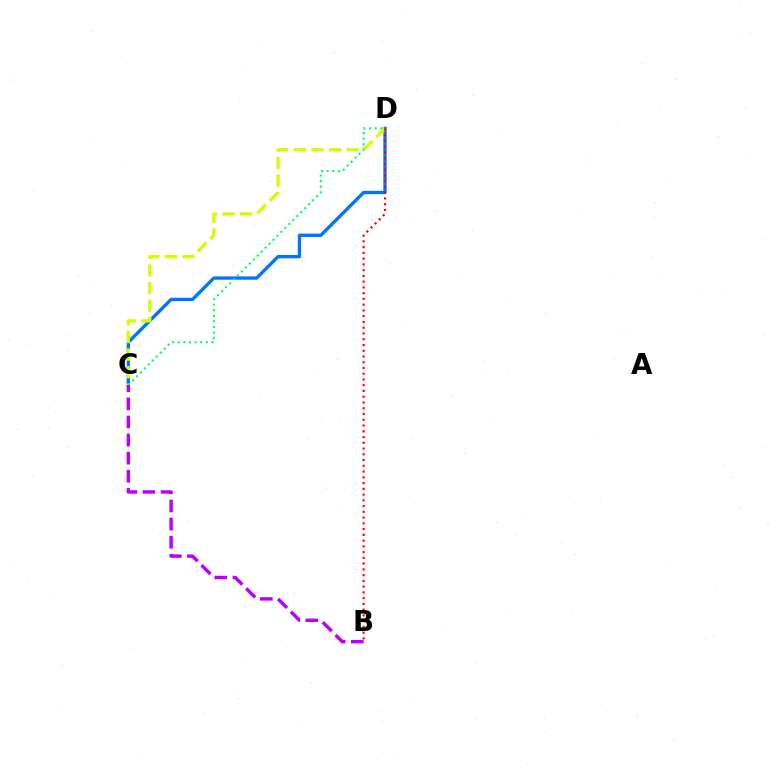{('C', 'D'): [{'color': '#0074ff', 'line_style': 'solid', 'thickness': 2.39}, {'color': '#d1ff00', 'line_style': 'dashed', 'thickness': 2.39}, {'color': '#00ff5c', 'line_style': 'dotted', 'thickness': 1.52}], ('B', 'D'): [{'color': '#ff0000', 'line_style': 'dotted', 'thickness': 1.56}], ('B', 'C'): [{'color': '#b900ff', 'line_style': 'dashed', 'thickness': 2.46}]}